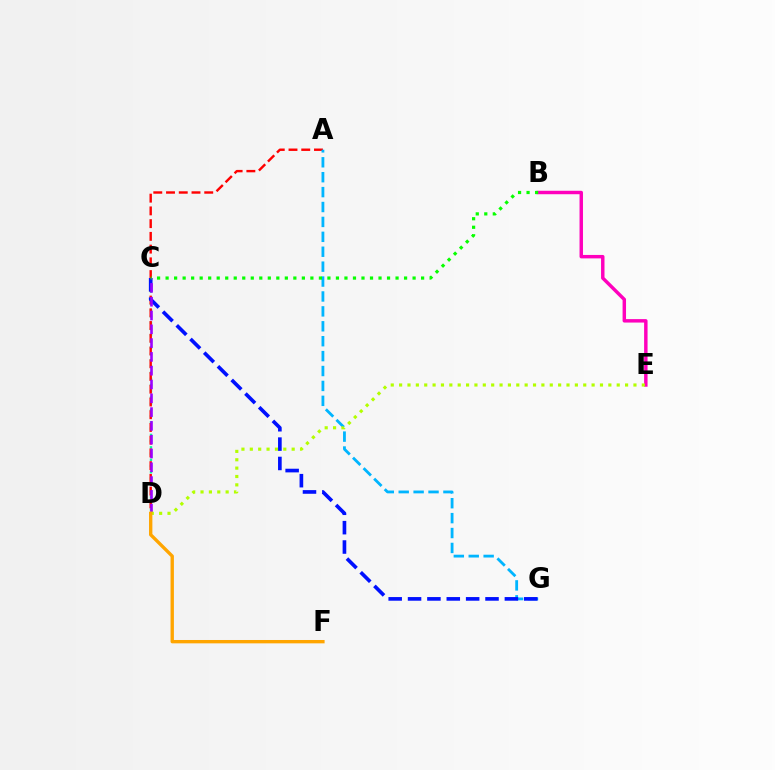{('C', 'D'): [{'color': '#00ff9d', 'line_style': 'dotted', 'thickness': 1.69}, {'color': '#9b00ff', 'line_style': 'dashed', 'thickness': 1.87}], ('A', 'D'): [{'color': '#ff0000', 'line_style': 'dashed', 'thickness': 1.73}], ('A', 'G'): [{'color': '#00b5ff', 'line_style': 'dashed', 'thickness': 2.03}], ('B', 'E'): [{'color': '#ff00bd', 'line_style': 'solid', 'thickness': 2.48}], ('C', 'G'): [{'color': '#0010ff', 'line_style': 'dashed', 'thickness': 2.63}], ('D', 'E'): [{'color': '#b3ff00', 'line_style': 'dotted', 'thickness': 2.27}], ('D', 'F'): [{'color': '#ffa500', 'line_style': 'solid', 'thickness': 2.41}], ('B', 'C'): [{'color': '#08ff00', 'line_style': 'dotted', 'thickness': 2.31}]}